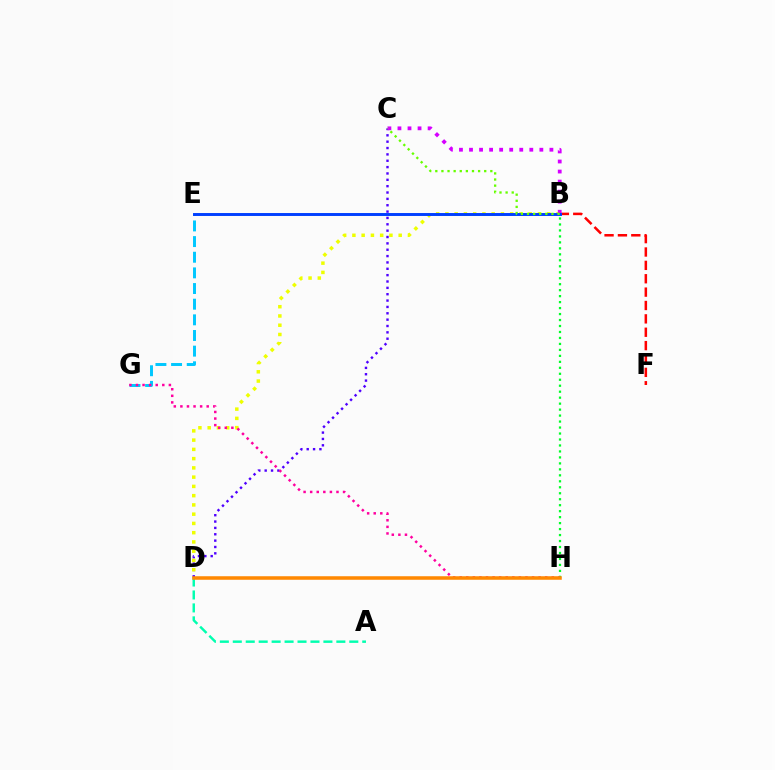{('E', 'G'): [{'color': '#00c7ff', 'line_style': 'dashed', 'thickness': 2.13}], ('C', 'D'): [{'color': '#4f00ff', 'line_style': 'dotted', 'thickness': 1.73}], ('B', 'D'): [{'color': '#eeff00', 'line_style': 'dotted', 'thickness': 2.51}], ('B', 'H'): [{'color': '#00ff27', 'line_style': 'dotted', 'thickness': 1.62}], ('B', 'F'): [{'color': '#ff0000', 'line_style': 'dashed', 'thickness': 1.82}], ('B', 'C'): [{'color': '#d600ff', 'line_style': 'dotted', 'thickness': 2.73}, {'color': '#66ff00', 'line_style': 'dotted', 'thickness': 1.66}], ('B', 'E'): [{'color': '#003fff', 'line_style': 'solid', 'thickness': 2.11}], ('G', 'H'): [{'color': '#ff00a0', 'line_style': 'dotted', 'thickness': 1.79}], ('A', 'D'): [{'color': '#00ffaf', 'line_style': 'dashed', 'thickness': 1.76}], ('D', 'H'): [{'color': '#ff8800', 'line_style': 'solid', 'thickness': 2.55}]}